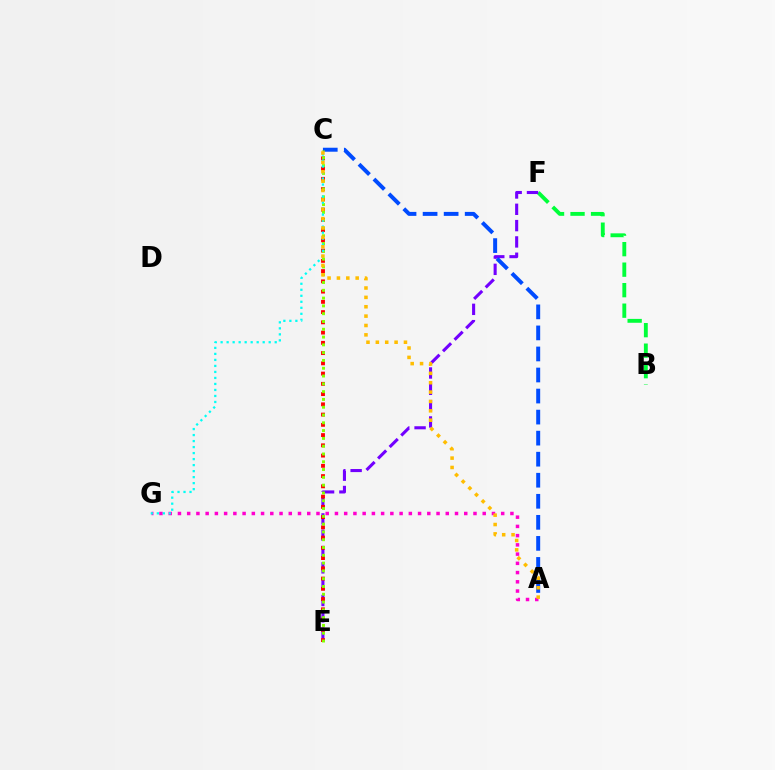{('A', 'G'): [{'color': '#ff00cf', 'line_style': 'dotted', 'thickness': 2.51}], ('B', 'F'): [{'color': '#00ff39', 'line_style': 'dashed', 'thickness': 2.79}], ('E', 'F'): [{'color': '#7200ff', 'line_style': 'dashed', 'thickness': 2.22}], ('A', 'C'): [{'color': '#004bff', 'line_style': 'dashed', 'thickness': 2.86}, {'color': '#ffbd00', 'line_style': 'dotted', 'thickness': 2.55}], ('C', 'E'): [{'color': '#ff0000', 'line_style': 'dotted', 'thickness': 2.78}, {'color': '#84ff00', 'line_style': 'dotted', 'thickness': 2.12}], ('C', 'G'): [{'color': '#00fff6', 'line_style': 'dotted', 'thickness': 1.63}]}